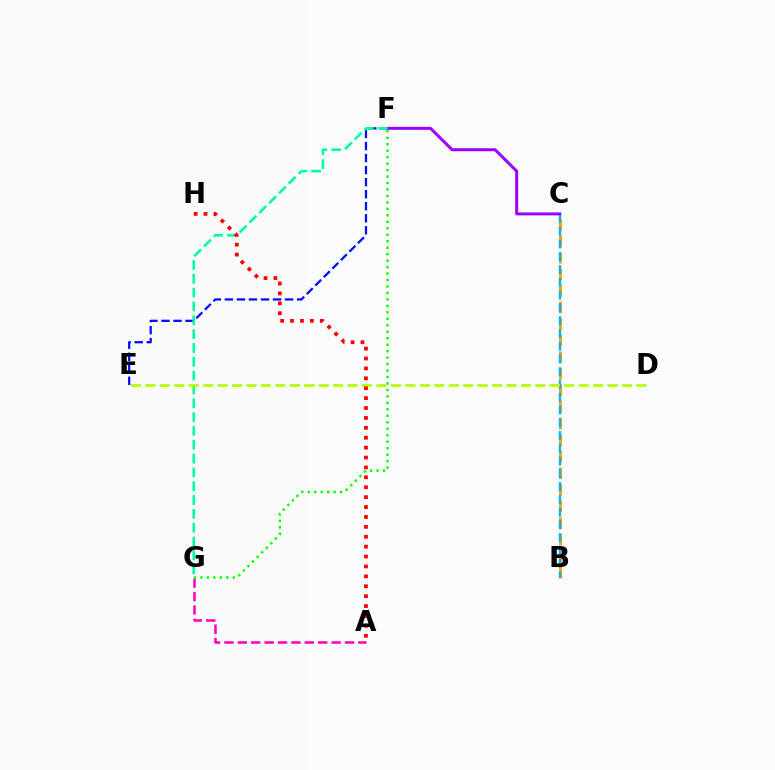{('E', 'F'): [{'color': '#0010ff', 'line_style': 'dashed', 'thickness': 1.64}], ('B', 'C'): [{'color': '#ffa500', 'line_style': 'dashed', 'thickness': 2.25}, {'color': '#00b5ff', 'line_style': 'dashed', 'thickness': 1.73}], ('A', 'G'): [{'color': '#ff00bd', 'line_style': 'dashed', 'thickness': 1.82}], ('F', 'G'): [{'color': '#08ff00', 'line_style': 'dotted', 'thickness': 1.76}, {'color': '#00ff9d', 'line_style': 'dashed', 'thickness': 1.88}], ('C', 'F'): [{'color': '#9b00ff', 'line_style': 'solid', 'thickness': 2.14}], ('D', 'E'): [{'color': '#b3ff00', 'line_style': 'dashed', 'thickness': 1.96}], ('A', 'H'): [{'color': '#ff0000', 'line_style': 'dotted', 'thickness': 2.69}]}